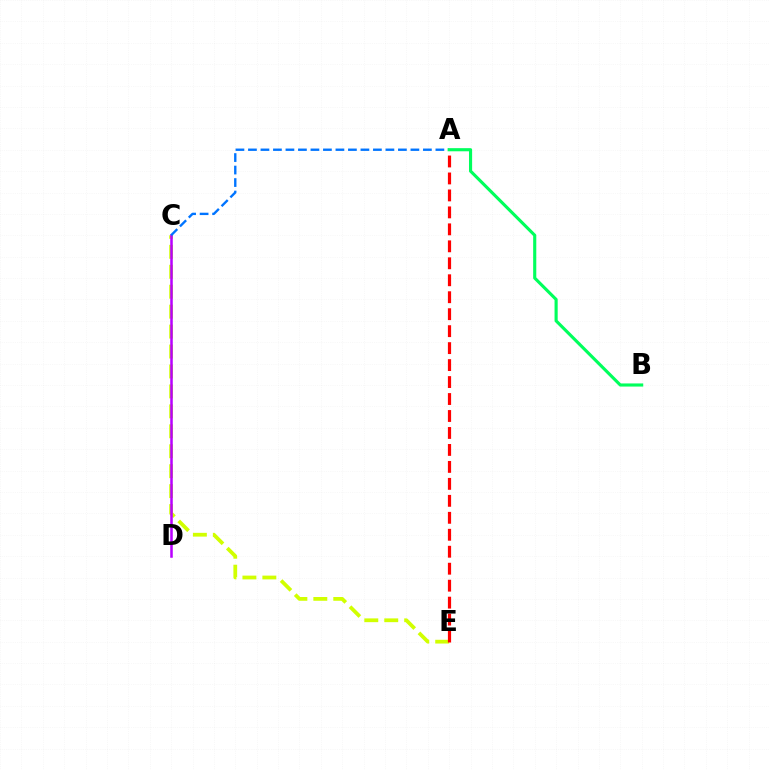{('C', 'E'): [{'color': '#d1ff00', 'line_style': 'dashed', 'thickness': 2.71}], ('C', 'D'): [{'color': '#b900ff', 'line_style': 'solid', 'thickness': 1.82}], ('A', 'C'): [{'color': '#0074ff', 'line_style': 'dashed', 'thickness': 1.7}], ('A', 'E'): [{'color': '#ff0000', 'line_style': 'dashed', 'thickness': 2.31}], ('A', 'B'): [{'color': '#00ff5c', 'line_style': 'solid', 'thickness': 2.25}]}